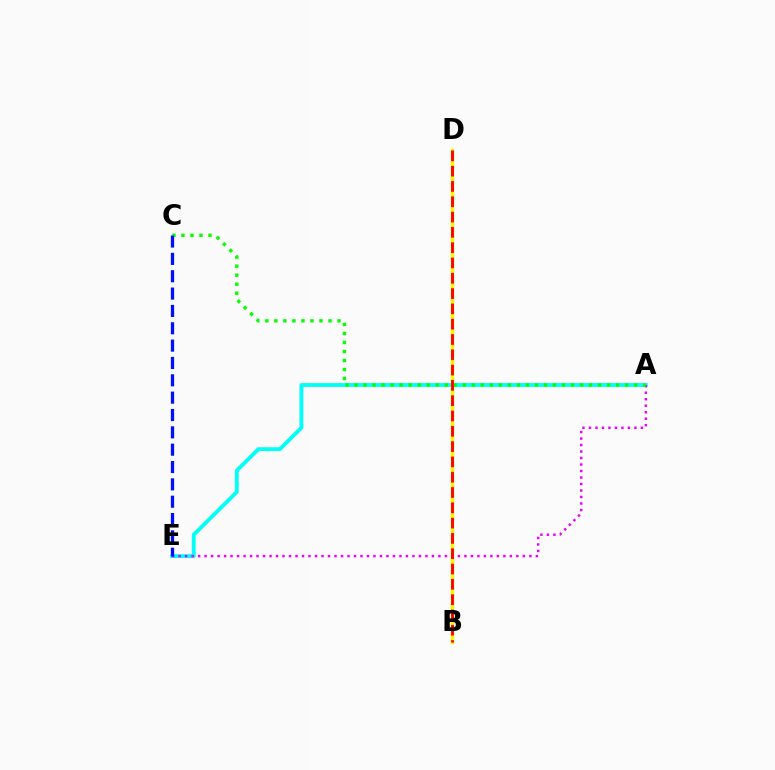{('A', 'E'): [{'color': '#00fff6', 'line_style': 'solid', 'thickness': 2.77}, {'color': '#ee00ff', 'line_style': 'dotted', 'thickness': 1.76}], ('B', 'D'): [{'color': '#fcf500', 'line_style': 'solid', 'thickness': 2.48}, {'color': '#ff0000', 'line_style': 'dashed', 'thickness': 2.08}], ('A', 'C'): [{'color': '#08ff00', 'line_style': 'dotted', 'thickness': 2.45}], ('C', 'E'): [{'color': '#0010ff', 'line_style': 'dashed', 'thickness': 2.36}]}